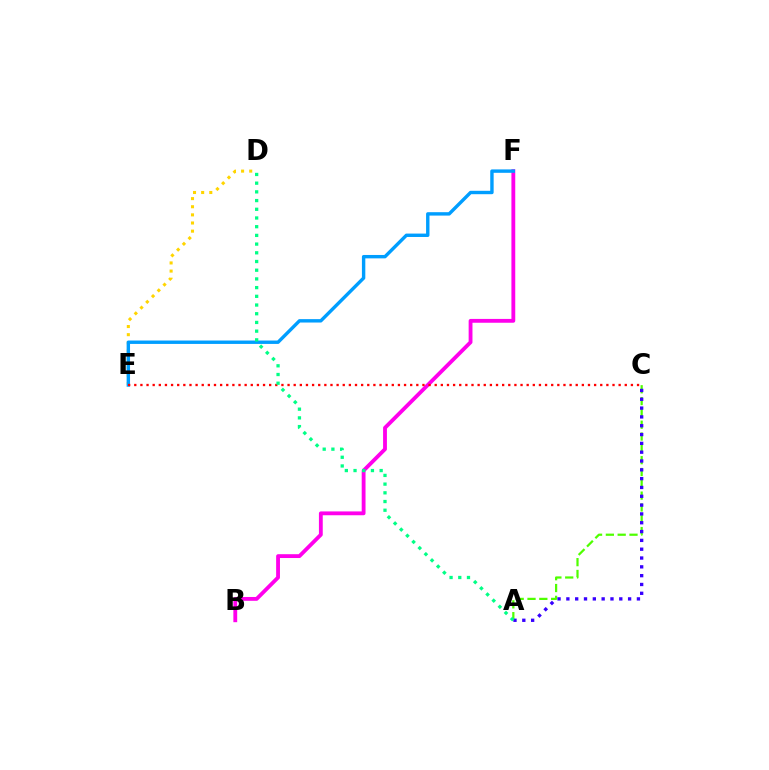{('D', 'E'): [{'color': '#ffd500', 'line_style': 'dotted', 'thickness': 2.21}], ('B', 'F'): [{'color': '#ff00ed', 'line_style': 'solid', 'thickness': 2.76}], ('E', 'F'): [{'color': '#009eff', 'line_style': 'solid', 'thickness': 2.45}], ('C', 'E'): [{'color': '#ff0000', 'line_style': 'dotted', 'thickness': 1.67}], ('A', 'C'): [{'color': '#4fff00', 'line_style': 'dashed', 'thickness': 1.61}, {'color': '#3700ff', 'line_style': 'dotted', 'thickness': 2.4}], ('A', 'D'): [{'color': '#00ff86', 'line_style': 'dotted', 'thickness': 2.36}]}